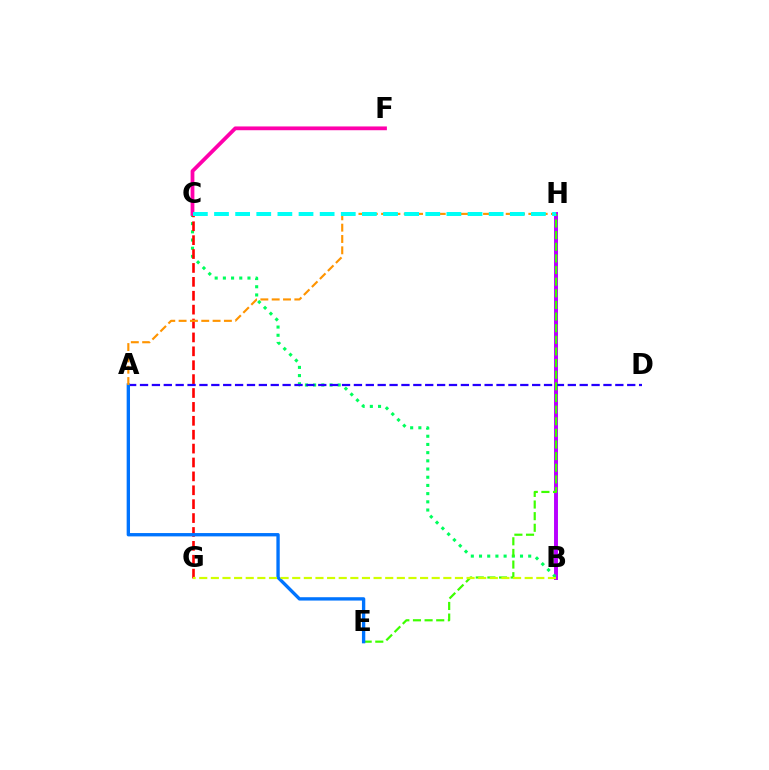{('B', 'H'): [{'color': '#b900ff', 'line_style': 'solid', 'thickness': 2.84}], ('B', 'C'): [{'color': '#00ff5c', 'line_style': 'dotted', 'thickness': 2.23}], ('C', 'G'): [{'color': '#ff0000', 'line_style': 'dashed', 'thickness': 1.89}], ('A', 'D'): [{'color': '#2500ff', 'line_style': 'dashed', 'thickness': 1.61}], ('E', 'H'): [{'color': '#3dff00', 'line_style': 'dashed', 'thickness': 1.58}], ('A', 'E'): [{'color': '#0074ff', 'line_style': 'solid', 'thickness': 2.41}], ('C', 'F'): [{'color': '#ff00ac', 'line_style': 'solid', 'thickness': 2.72}], ('B', 'G'): [{'color': '#d1ff00', 'line_style': 'dashed', 'thickness': 1.58}], ('A', 'H'): [{'color': '#ff9400', 'line_style': 'dashed', 'thickness': 1.54}], ('C', 'H'): [{'color': '#00fff6', 'line_style': 'dashed', 'thickness': 2.87}]}